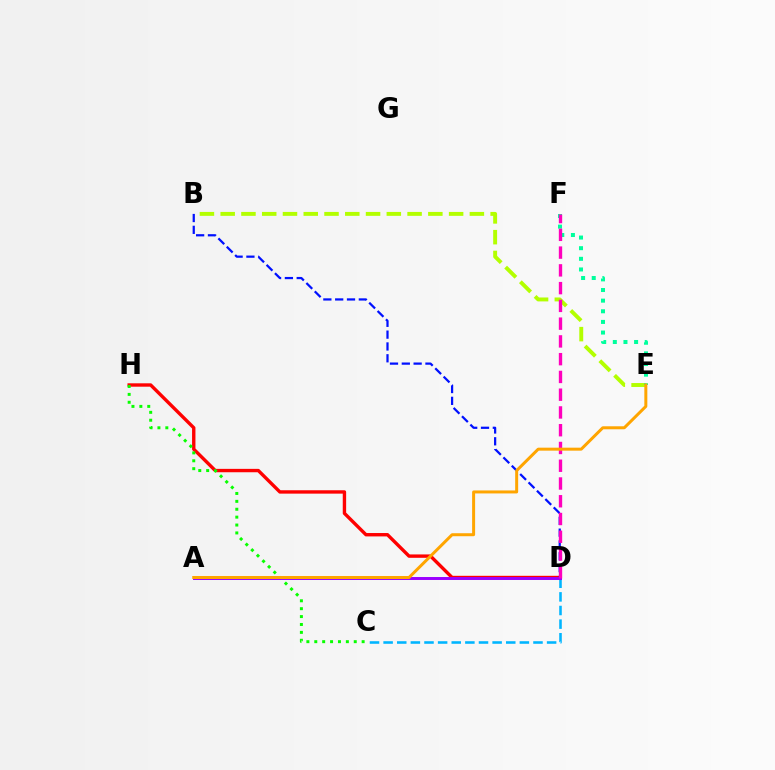{('D', 'H'): [{'color': '#ff0000', 'line_style': 'solid', 'thickness': 2.43}], ('C', 'D'): [{'color': '#00b5ff', 'line_style': 'dashed', 'thickness': 1.85}], ('B', 'E'): [{'color': '#b3ff00', 'line_style': 'dashed', 'thickness': 2.82}], ('C', 'H'): [{'color': '#08ff00', 'line_style': 'dotted', 'thickness': 2.14}], ('E', 'F'): [{'color': '#00ff9d', 'line_style': 'dotted', 'thickness': 2.89}], ('B', 'D'): [{'color': '#0010ff', 'line_style': 'dashed', 'thickness': 1.61}], ('A', 'D'): [{'color': '#9b00ff', 'line_style': 'solid', 'thickness': 2.12}], ('D', 'F'): [{'color': '#ff00bd', 'line_style': 'dashed', 'thickness': 2.41}], ('A', 'E'): [{'color': '#ffa500', 'line_style': 'solid', 'thickness': 2.15}]}